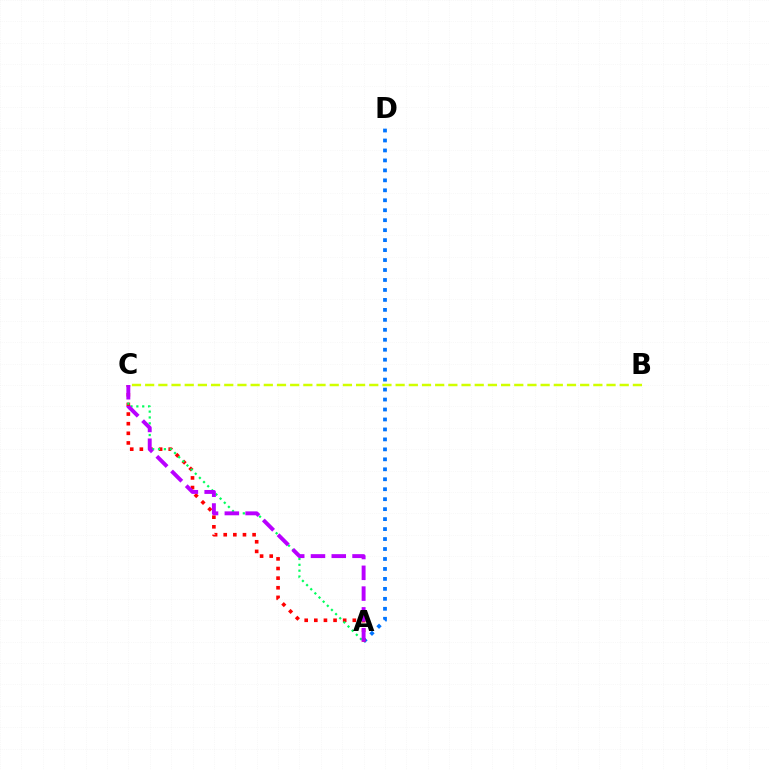{('A', 'D'): [{'color': '#0074ff', 'line_style': 'dotted', 'thickness': 2.71}], ('A', 'C'): [{'color': '#ff0000', 'line_style': 'dotted', 'thickness': 2.61}, {'color': '#00ff5c', 'line_style': 'dotted', 'thickness': 1.59}, {'color': '#b900ff', 'line_style': 'dashed', 'thickness': 2.82}], ('B', 'C'): [{'color': '#d1ff00', 'line_style': 'dashed', 'thickness': 1.79}]}